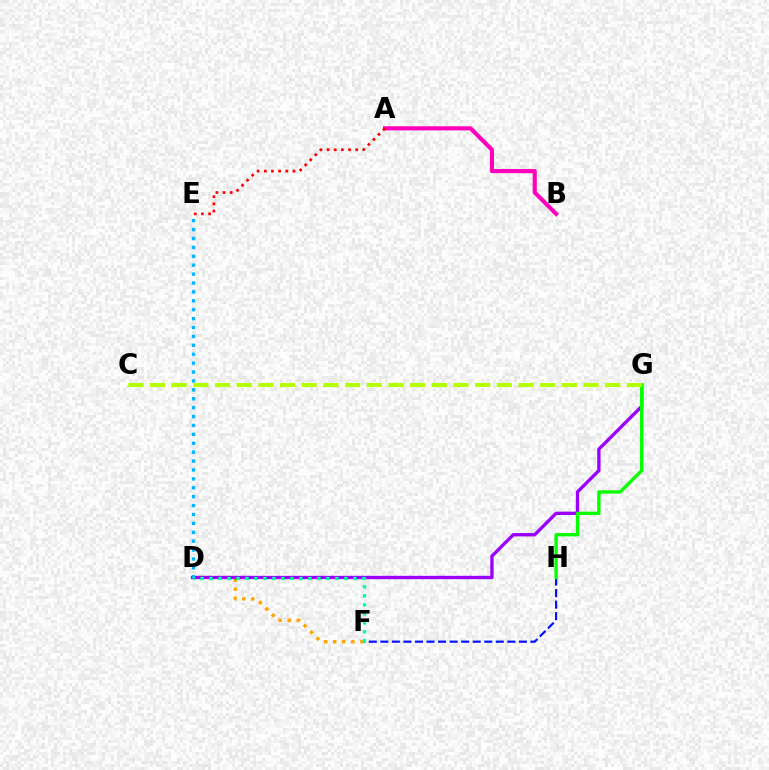{('F', 'H'): [{'color': '#0010ff', 'line_style': 'dashed', 'thickness': 1.57}], ('A', 'B'): [{'color': '#ff00bd', 'line_style': 'solid', 'thickness': 2.97}], ('D', 'F'): [{'color': '#ffa500', 'line_style': 'dotted', 'thickness': 2.46}, {'color': '#00ff9d', 'line_style': 'dotted', 'thickness': 2.44}], ('A', 'E'): [{'color': '#ff0000', 'line_style': 'dotted', 'thickness': 1.95}], ('D', 'G'): [{'color': '#9b00ff', 'line_style': 'solid', 'thickness': 2.41}], ('G', 'H'): [{'color': '#08ff00', 'line_style': 'solid', 'thickness': 2.41}], ('C', 'G'): [{'color': '#b3ff00', 'line_style': 'dashed', 'thickness': 2.95}], ('D', 'E'): [{'color': '#00b5ff', 'line_style': 'dotted', 'thickness': 2.42}]}